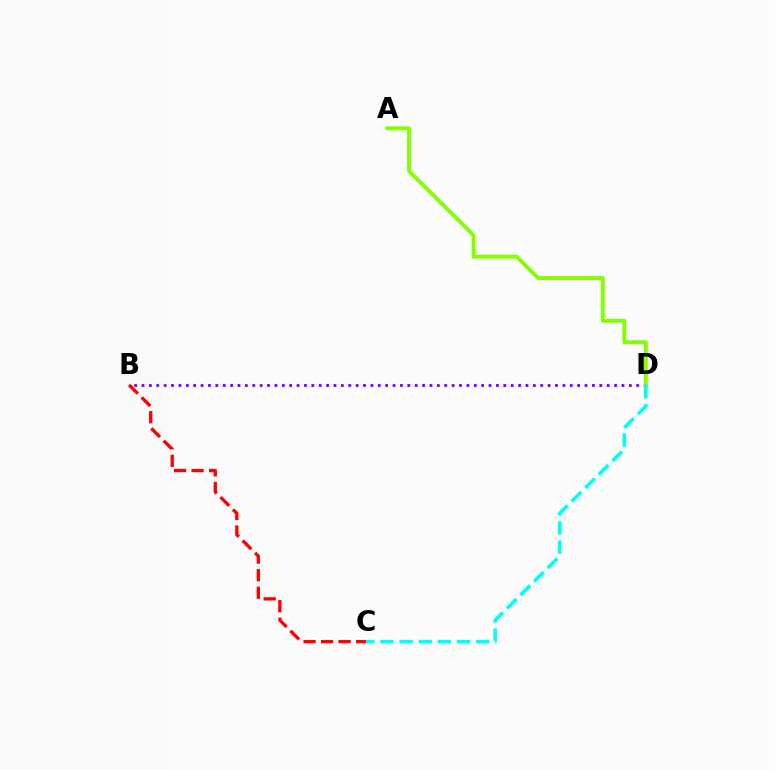{('B', 'D'): [{'color': '#7200ff', 'line_style': 'dotted', 'thickness': 2.01}], ('B', 'C'): [{'color': '#ff0000', 'line_style': 'dashed', 'thickness': 2.38}], ('A', 'D'): [{'color': '#84ff00', 'line_style': 'solid', 'thickness': 2.82}], ('C', 'D'): [{'color': '#00fff6', 'line_style': 'dashed', 'thickness': 2.6}]}